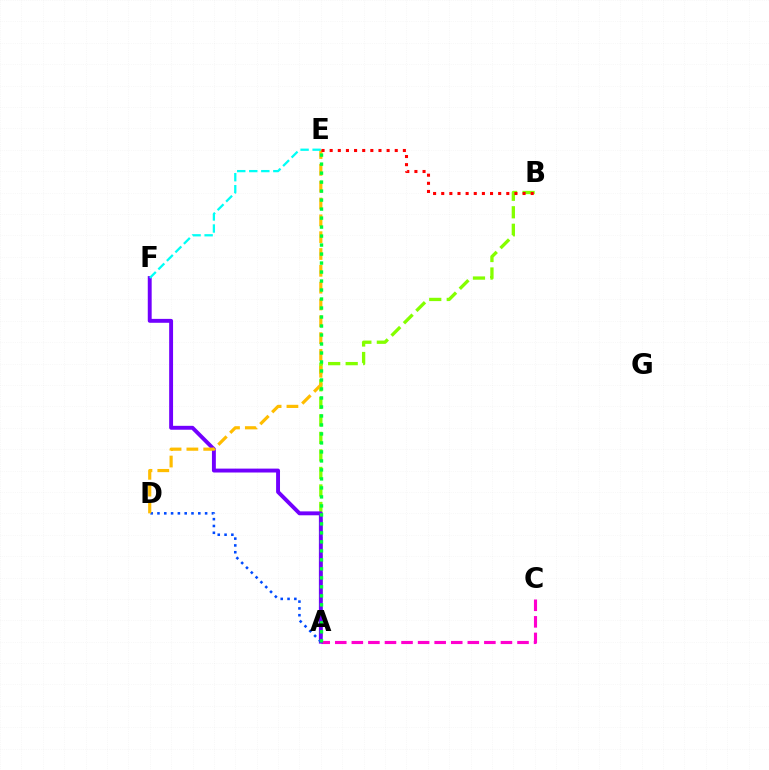{('A', 'B'): [{'color': '#84ff00', 'line_style': 'dashed', 'thickness': 2.38}], ('A', 'C'): [{'color': '#ff00cf', 'line_style': 'dashed', 'thickness': 2.25}], ('A', 'F'): [{'color': '#7200ff', 'line_style': 'solid', 'thickness': 2.81}], ('A', 'D'): [{'color': '#004bff', 'line_style': 'dotted', 'thickness': 1.85}], ('D', 'E'): [{'color': '#ffbd00', 'line_style': 'dashed', 'thickness': 2.29}], ('A', 'E'): [{'color': '#00ff39', 'line_style': 'dotted', 'thickness': 2.44}], ('E', 'F'): [{'color': '#00fff6', 'line_style': 'dashed', 'thickness': 1.64}], ('B', 'E'): [{'color': '#ff0000', 'line_style': 'dotted', 'thickness': 2.21}]}